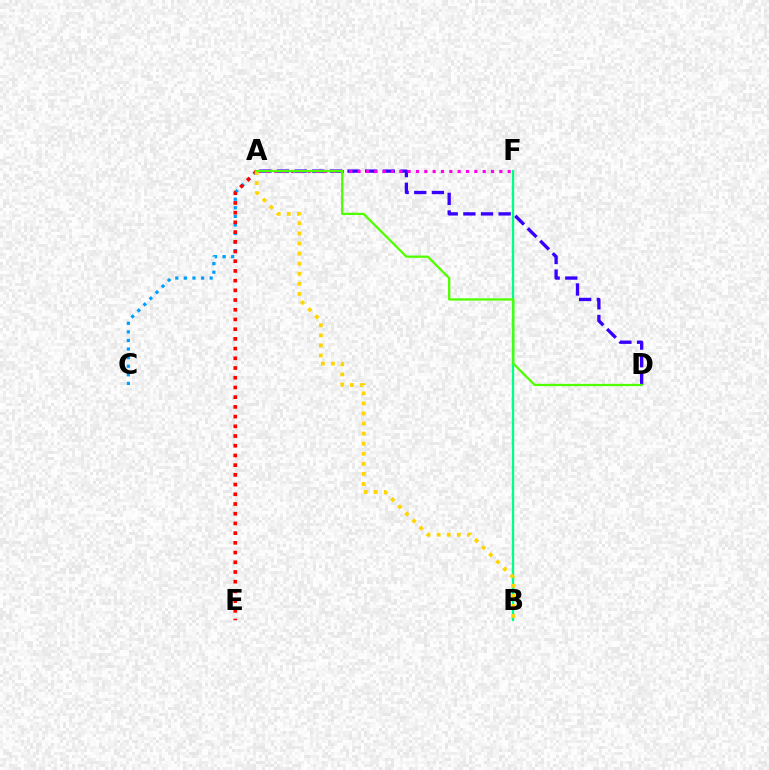{('A', 'C'): [{'color': '#009eff', 'line_style': 'dotted', 'thickness': 2.33}], ('A', 'D'): [{'color': '#3700ff', 'line_style': 'dashed', 'thickness': 2.39}, {'color': '#4fff00', 'line_style': 'solid', 'thickness': 1.63}], ('A', 'F'): [{'color': '#ff00ed', 'line_style': 'dotted', 'thickness': 2.27}], ('B', 'F'): [{'color': '#00ff86', 'line_style': 'solid', 'thickness': 1.67}], ('A', 'E'): [{'color': '#ff0000', 'line_style': 'dotted', 'thickness': 2.64}], ('A', 'B'): [{'color': '#ffd500', 'line_style': 'dotted', 'thickness': 2.74}]}